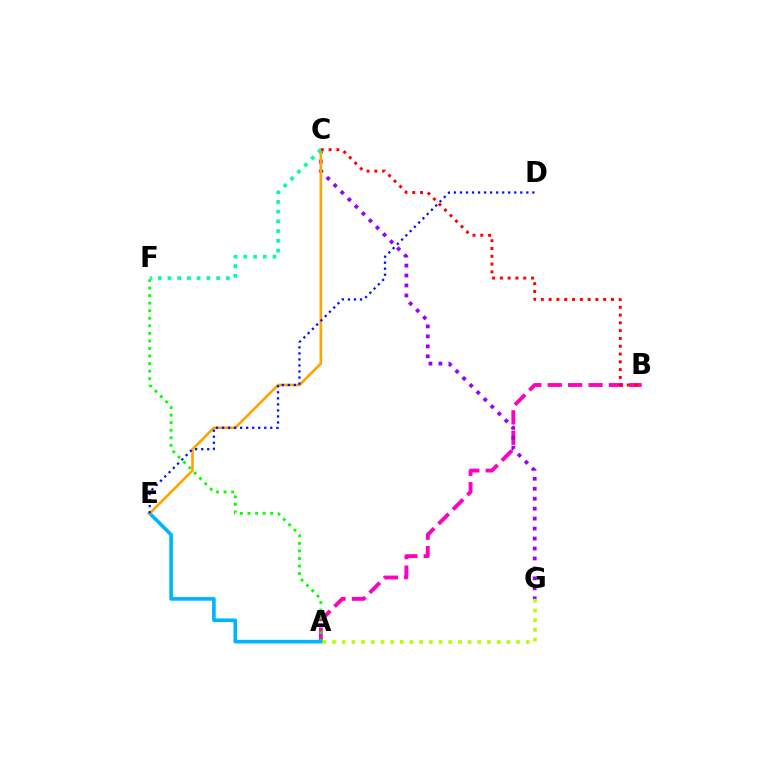{('A', 'B'): [{'color': '#ff00bd', 'line_style': 'dashed', 'thickness': 2.77}], ('A', 'F'): [{'color': '#08ff00', 'line_style': 'dotted', 'thickness': 2.05}], ('C', 'G'): [{'color': '#9b00ff', 'line_style': 'dotted', 'thickness': 2.71}], ('A', 'E'): [{'color': '#00b5ff', 'line_style': 'solid', 'thickness': 2.61}], ('C', 'E'): [{'color': '#ffa500', 'line_style': 'solid', 'thickness': 1.89}], ('A', 'G'): [{'color': '#b3ff00', 'line_style': 'dotted', 'thickness': 2.63}], ('B', 'C'): [{'color': '#ff0000', 'line_style': 'dotted', 'thickness': 2.12}], ('D', 'E'): [{'color': '#0010ff', 'line_style': 'dotted', 'thickness': 1.64}], ('C', 'F'): [{'color': '#00ff9d', 'line_style': 'dotted', 'thickness': 2.64}]}